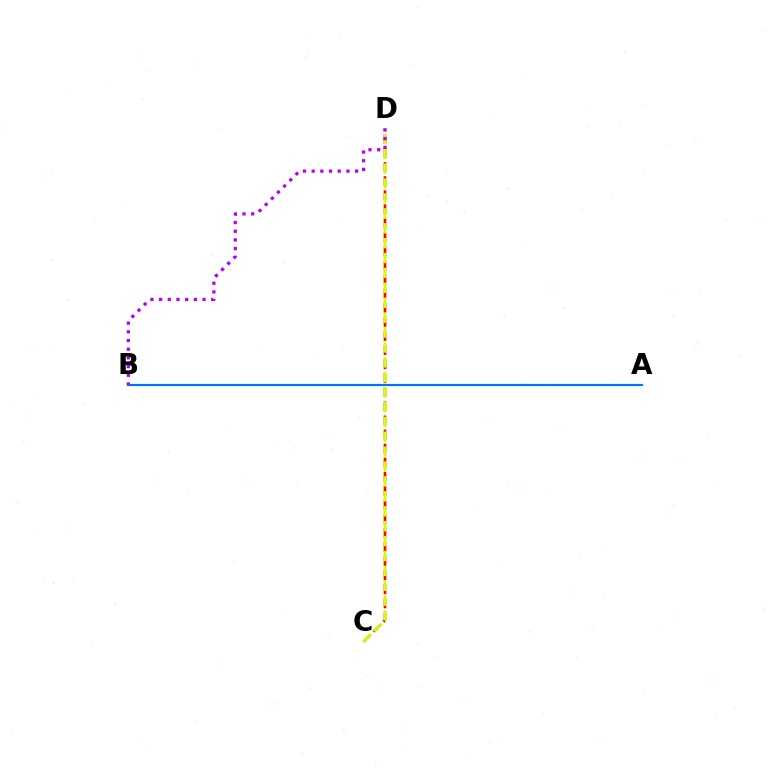{('C', 'D'): [{'color': '#ff0000', 'line_style': 'dashed', 'thickness': 1.91}, {'color': '#d1ff00', 'line_style': 'dashed', 'thickness': 2.02}], ('A', 'B'): [{'color': '#00ff5c', 'line_style': 'solid', 'thickness': 1.57}, {'color': '#0074ff', 'line_style': 'solid', 'thickness': 1.5}], ('B', 'D'): [{'color': '#b900ff', 'line_style': 'dotted', 'thickness': 2.36}]}